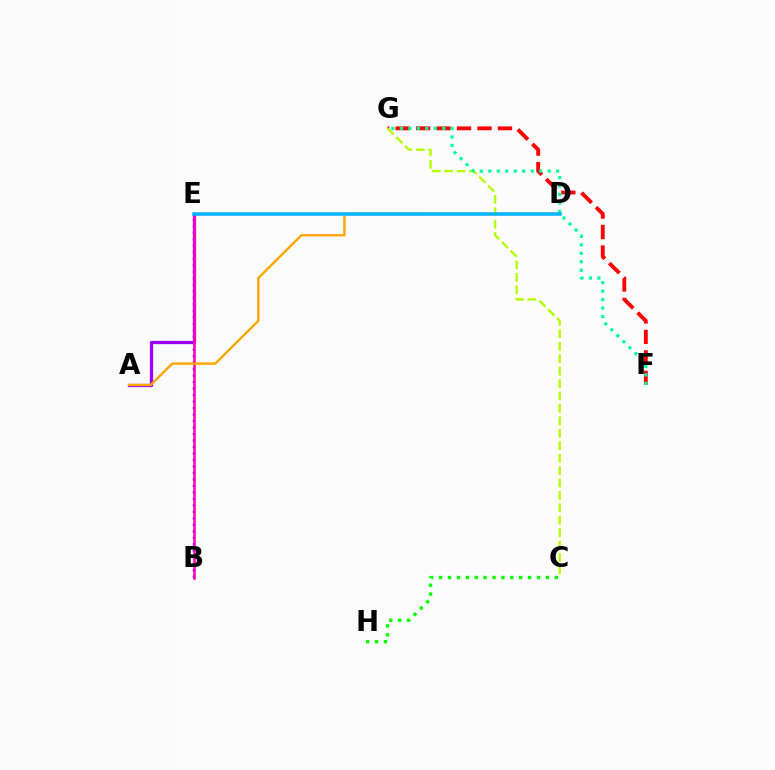{('F', 'G'): [{'color': '#ff0000', 'line_style': 'dashed', 'thickness': 2.78}, {'color': '#00ff9d', 'line_style': 'dotted', 'thickness': 2.3}], ('C', 'G'): [{'color': '#b3ff00', 'line_style': 'dashed', 'thickness': 1.69}], ('B', 'E'): [{'color': '#0010ff', 'line_style': 'dotted', 'thickness': 1.76}, {'color': '#ff00bd', 'line_style': 'solid', 'thickness': 1.84}], ('A', 'E'): [{'color': '#9b00ff', 'line_style': 'solid', 'thickness': 2.35}], ('A', 'D'): [{'color': '#ffa500', 'line_style': 'solid', 'thickness': 1.71}], ('C', 'H'): [{'color': '#08ff00', 'line_style': 'dotted', 'thickness': 2.42}], ('D', 'E'): [{'color': '#00b5ff', 'line_style': 'solid', 'thickness': 2.54}]}